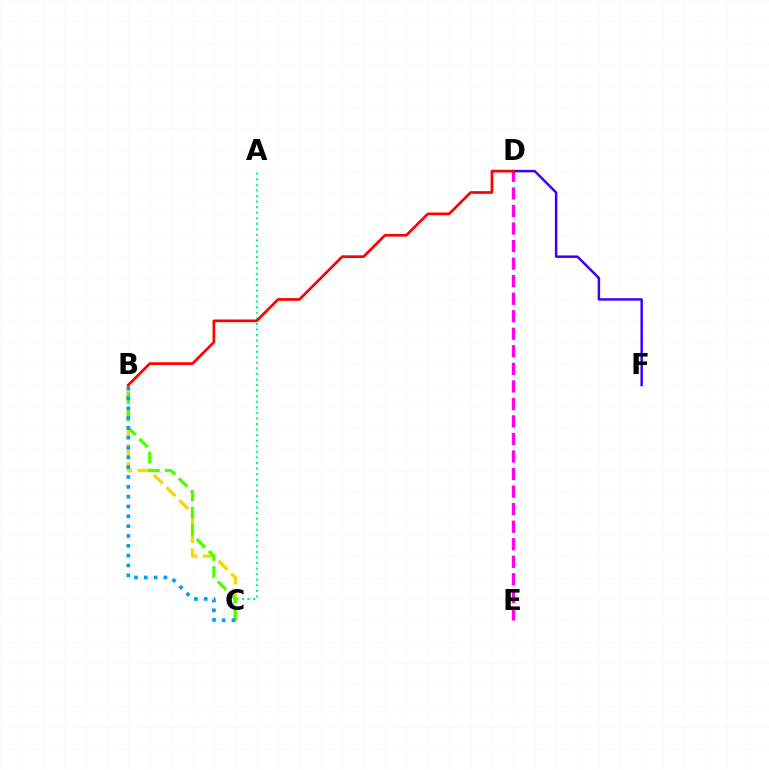{('A', 'C'): [{'color': '#00ff86', 'line_style': 'dotted', 'thickness': 1.51}], ('D', 'E'): [{'color': '#ff00ed', 'line_style': 'dashed', 'thickness': 2.38}], ('B', 'C'): [{'color': '#ffd500', 'line_style': 'dashed', 'thickness': 2.44}, {'color': '#4fff00', 'line_style': 'dashed', 'thickness': 2.32}, {'color': '#009eff', 'line_style': 'dotted', 'thickness': 2.67}], ('D', 'F'): [{'color': '#3700ff', 'line_style': 'solid', 'thickness': 1.77}], ('B', 'D'): [{'color': '#ff0000', 'line_style': 'solid', 'thickness': 1.94}]}